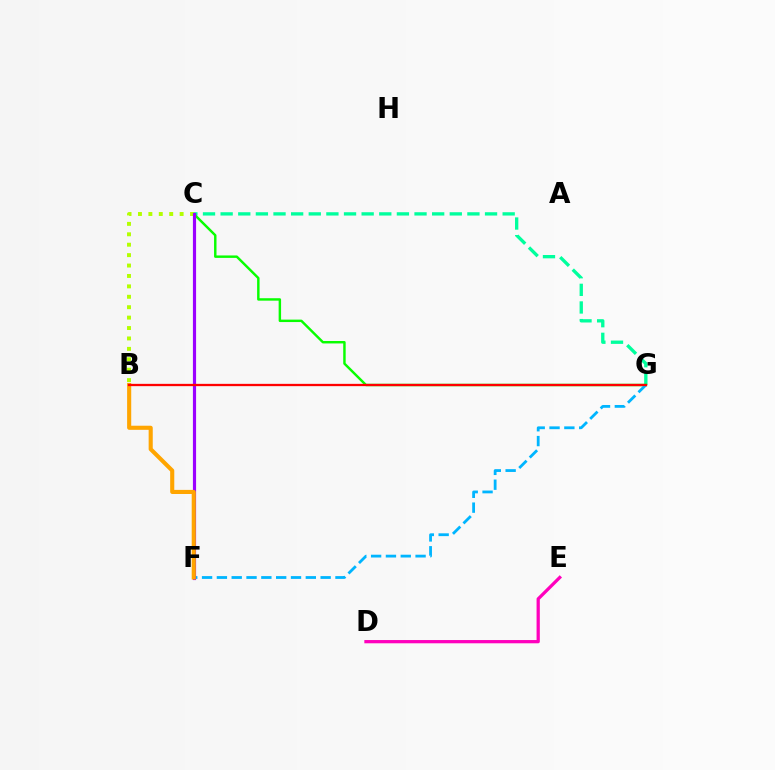{('C', 'G'): [{'color': '#00ff9d', 'line_style': 'dashed', 'thickness': 2.39}, {'color': '#08ff00', 'line_style': 'solid', 'thickness': 1.76}], ('C', 'F'): [{'color': '#0010ff', 'line_style': 'dashed', 'thickness': 1.91}, {'color': '#9b00ff', 'line_style': 'solid', 'thickness': 2.28}], ('F', 'G'): [{'color': '#00b5ff', 'line_style': 'dashed', 'thickness': 2.01}], ('B', 'C'): [{'color': '#b3ff00', 'line_style': 'dotted', 'thickness': 2.83}], ('D', 'E'): [{'color': '#ff00bd', 'line_style': 'solid', 'thickness': 2.34}], ('B', 'F'): [{'color': '#ffa500', 'line_style': 'solid', 'thickness': 2.95}], ('B', 'G'): [{'color': '#ff0000', 'line_style': 'solid', 'thickness': 1.65}]}